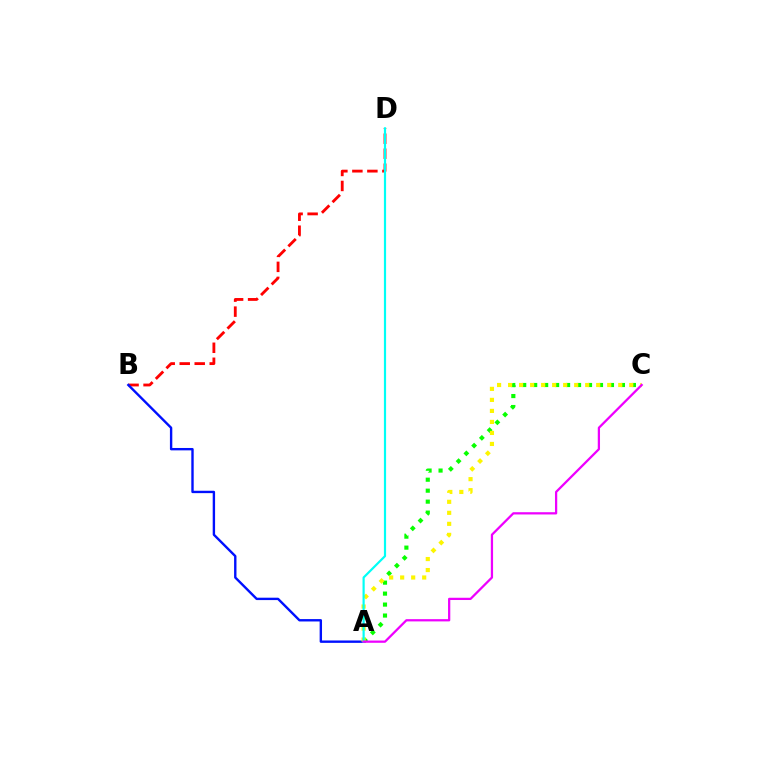{('A', 'C'): [{'color': '#08ff00', 'line_style': 'dotted', 'thickness': 2.98}, {'color': '#fcf500', 'line_style': 'dotted', 'thickness': 2.99}, {'color': '#ee00ff', 'line_style': 'solid', 'thickness': 1.62}], ('B', 'D'): [{'color': '#ff0000', 'line_style': 'dashed', 'thickness': 2.04}], ('A', 'B'): [{'color': '#0010ff', 'line_style': 'solid', 'thickness': 1.72}], ('A', 'D'): [{'color': '#00fff6', 'line_style': 'solid', 'thickness': 1.57}]}